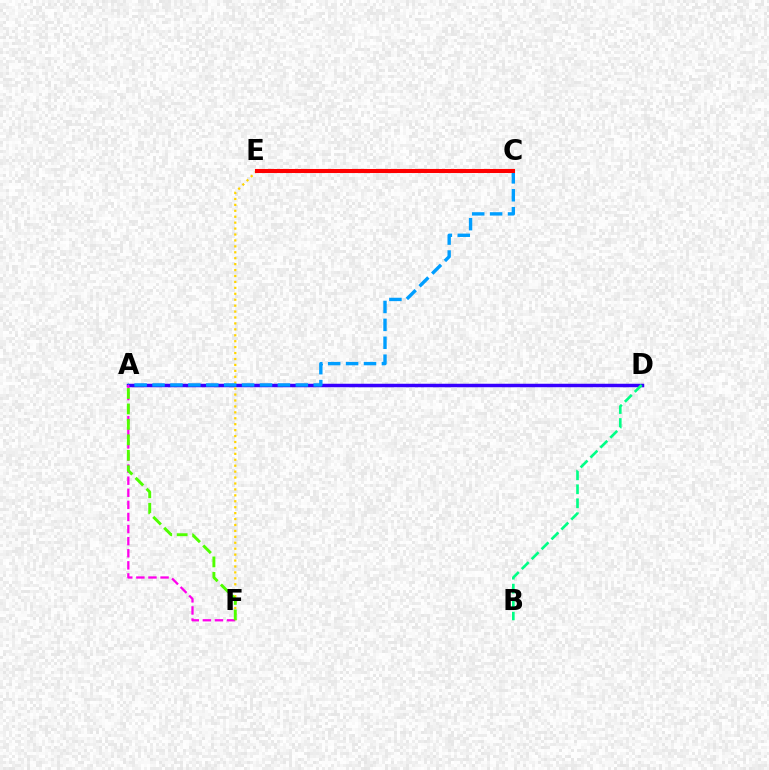{('A', 'D'): [{'color': '#3700ff', 'line_style': 'solid', 'thickness': 2.51}], ('B', 'D'): [{'color': '#00ff86', 'line_style': 'dashed', 'thickness': 1.9}], ('E', 'F'): [{'color': '#ffd500', 'line_style': 'dotted', 'thickness': 1.61}], ('A', 'C'): [{'color': '#009eff', 'line_style': 'dashed', 'thickness': 2.43}], ('A', 'F'): [{'color': '#ff00ed', 'line_style': 'dashed', 'thickness': 1.64}, {'color': '#4fff00', 'line_style': 'dashed', 'thickness': 2.1}], ('C', 'E'): [{'color': '#ff0000', 'line_style': 'solid', 'thickness': 2.92}]}